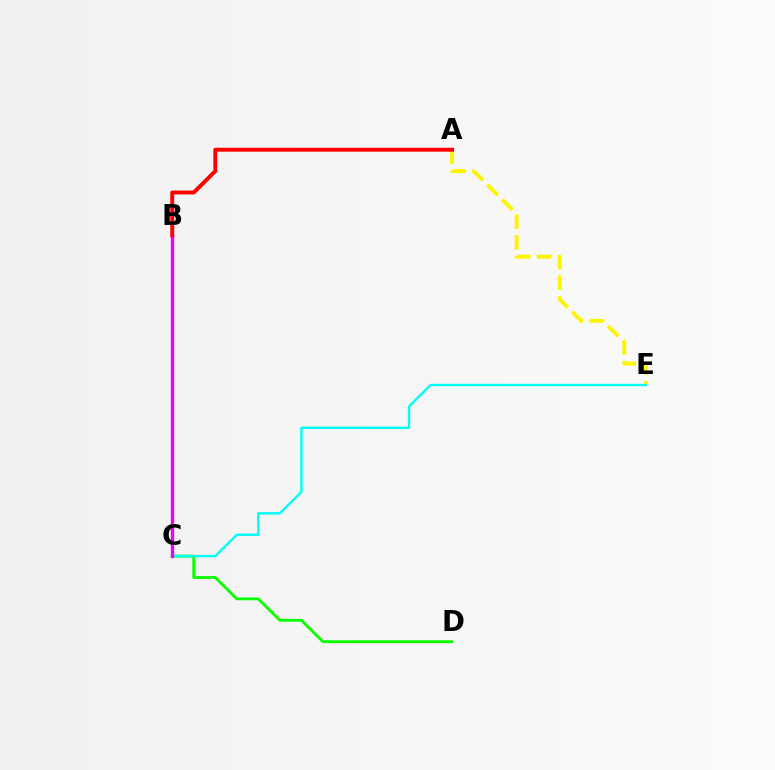{('A', 'E'): [{'color': '#fcf500', 'line_style': 'dashed', 'thickness': 2.83}], ('C', 'D'): [{'color': '#08ff00', 'line_style': 'solid', 'thickness': 2.03}], ('C', 'E'): [{'color': '#00fff6', 'line_style': 'solid', 'thickness': 1.72}], ('B', 'C'): [{'color': '#0010ff', 'line_style': 'dashed', 'thickness': 1.97}, {'color': '#ee00ff', 'line_style': 'solid', 'thickness': 2.37}], ('A', 'B'): [{'color': '#ff0000', 'line_style': 'solid', 'thickness': 2.81}]}